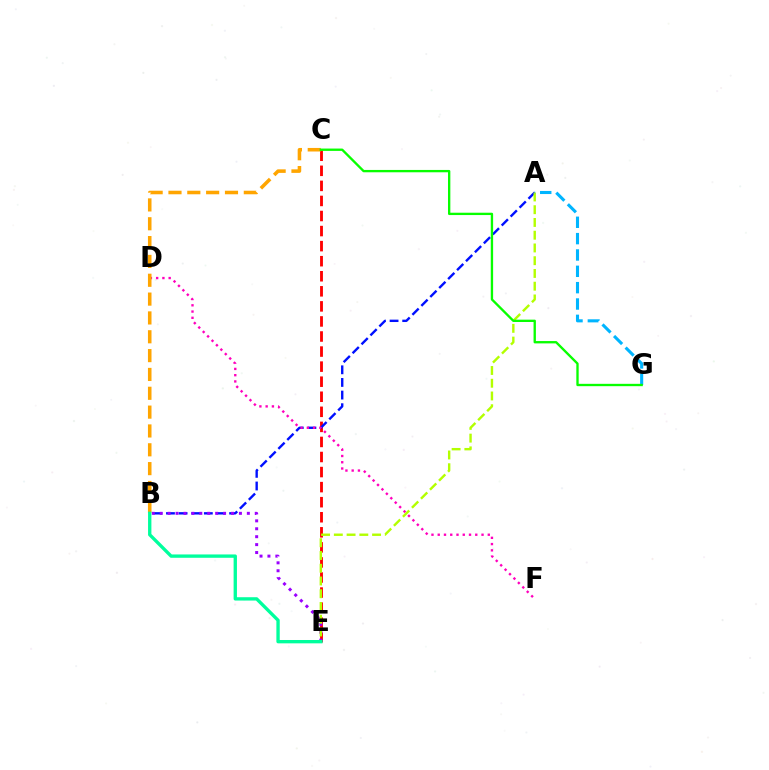{('C', 'E'): [{'color': '#ff0000', 'line_style': 'dashed', 'thickness': 2.05}], ('A', 'B'): [{'color': '#0010ff', 'line_style': 'dashed', 'thickness': 1.72}], ('D', 'F'): [{'color': '#ff00bd', 'line_style': 'dotted', 'thickness': 1.7}], ('B', 'E'): [{'color': '#9b00ff', 'line_style': 'dotted', 'thickness': 2.15}, {'color': '#00ff9d', 'line_style': 'solid', 'thickness': 2.41}], ('A', 'E'): [{'color': '#b3ff00', 'line_style': 'dashed', 'thickness': 1.73}], ('B', 'C'): [{'color': '#ffa500', 'line_style': 'dashed', 'thickness': 2.56}], ('A', 'G'): [{'color': '#00b5ff', 'line_style': 'dashed', 'thickness': 2.22}], ('C', 'G'): [{'color': '#08ff00', 'line_style': 'solid', 'thickness': 1.69}]}